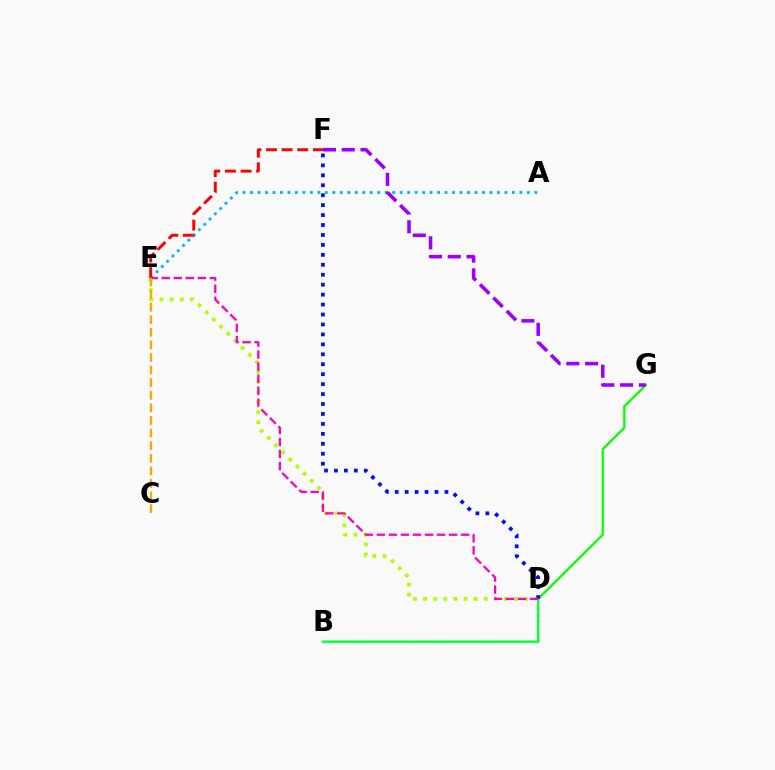{('B', 'G'): [{'color': '#08ff00', 'line_style': 'solid', 'thickness': 1.64}], ('A', 'E'): [{'color': '#00b5ff', 'line_style': 'dotted', 'thickness': 2.03}], ('B', 'D'): [{'color': '#00ff9d', 'line_style': 'dotted', 'thickness': 1.65}], ('D', 'E'): [{'color': '#b3ff00', 'line_style': 'dotted', 'thickness': 2.75}, {'color': '#ff00bd', 'line_style': 'dashed', 'thickness': 1.64}], ('E', 'F'): [{'color': '#ff0000', 'line_style': 'dashed', 'thickness': 2.12}], ('F', 'G'): [{'color': '#9b00ff', 'line_style': 'dashed', 'thickness': 2.55}], ('D', 'F'): [{'color': '#0010ff', 'line_style': 'dotted', 'thickness': 2.7}], ('C', 'E'): [{'color': '#ffa500', 'line_style': 'dashed', 'thickness': 1.71}]}